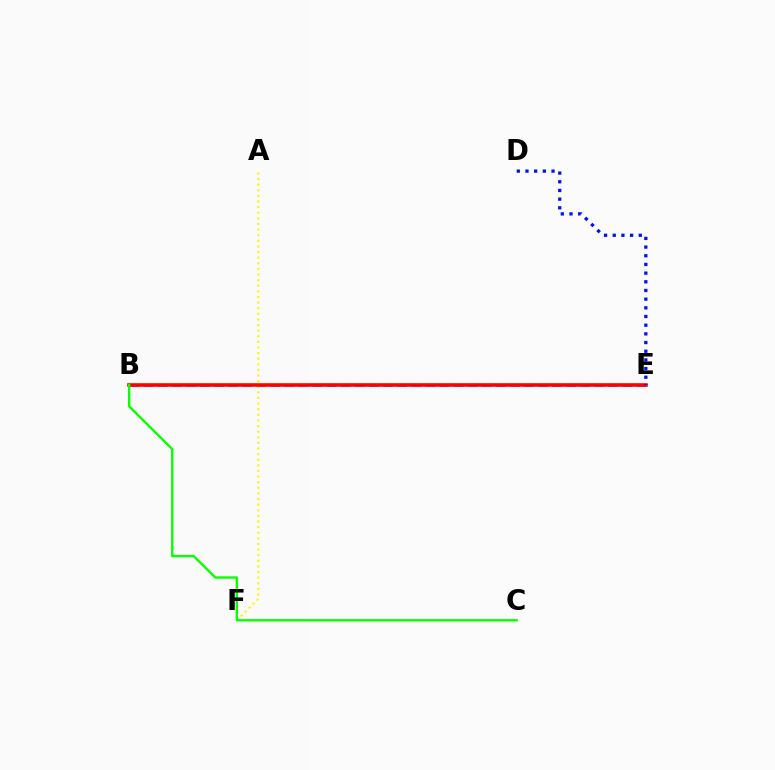{('B', 'E'): [{'color': '#ee00ff', 'line_style': 'dashed', 'thickness': 1.91}, {'color': '#00fff6', 'line_style': 'dotted', 'thickness': 1.57}, {'color': '#ff0000', 'line_style': 'solid', 'thickness': 2.59}], ('A', 'F'): [{'color': '#fcf500', 'line_style': 'dotted', 'thickness': 1.53}], ('D', 'E'): [{'color': '#0010ff', 'line_style': 'dotted', 'thickness': 2.36}], ('B', 'C'): [{'color': '#08ff00', 'line_style': 'solid', 'thickness': 1.68}]}